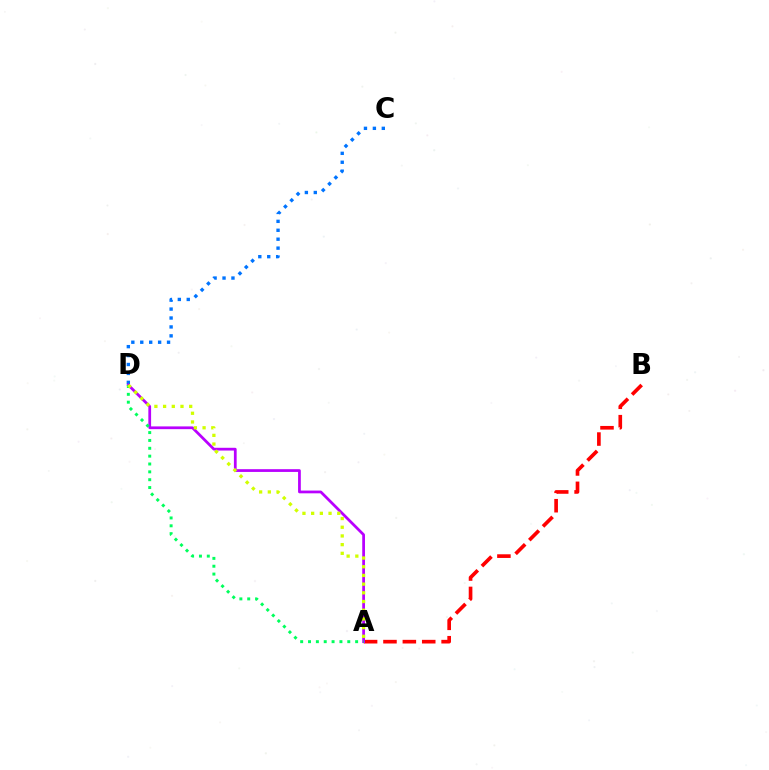{('A', 'B'): [{'color': '#ff0000', 'line_style': 'dashed', 'thickness': 2.63}], ('C', 'D'): [{'color': '#0074ff', 'line_style': 'dotted', 'thickness': 2.43}], ('A', 'D'): [{'color': '#b900ff', 'line_style': 'solid', 'thickness': 1.98}, {'color': '#00ff5c', 'line_style': 'dotted', 'thickness': 2.13}, {'color': '#d1ff00', 'line_style': 'dotted', 'thickness': 2.36}]}